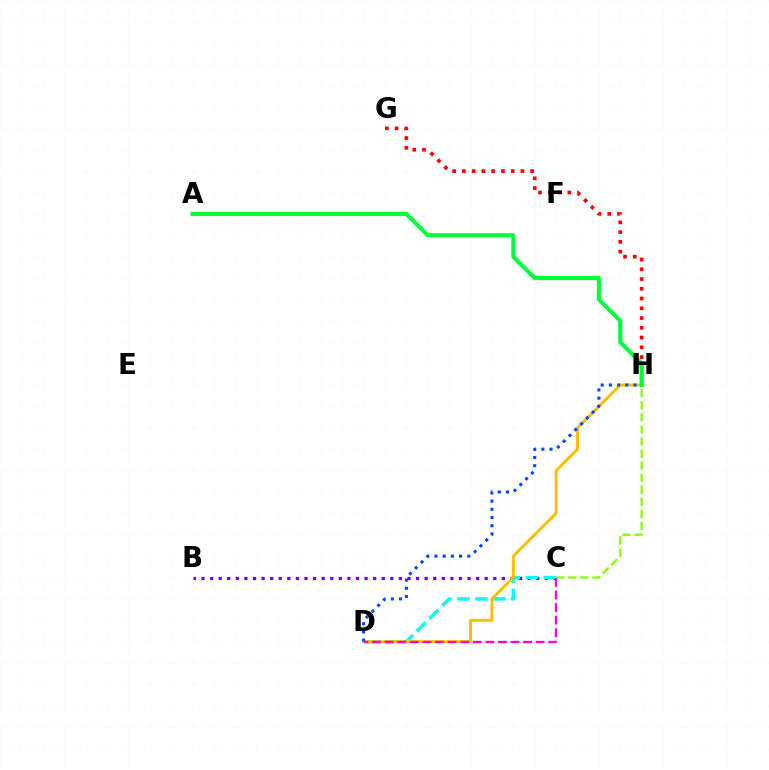{('B', 'C'): [{'color': '#7200ff', 'line_style': 'dotted', 'thickness': 2.33}], ('C', 'D'): [{'color': '#00fff6', 'line_style': 'dashed', 'thickness': 2.44}, {'color': '#ff00cf', 'line_style': 'dashed', 'thickness': 1.71}], ('G', 'H'): [{'color': '#ff0000', 'line_style': 'dotted', 'thickness': 2.65}], ('D', 'H'): [{'color': '#ffbd00', 'line_style': 'solid', 'thickness': 2.11}, {'color': '#004bff', 'line_style': 'dotted', 'thickness': 2.23}], ('C', 'H'): [{'color': '#84ff00', 'line_style': 'dashed', 'thickness': 1.64}], ('A', 'H'): [{'color': '#00ff39', 'line_style': 'solid', 'thickness': 2.94}]}